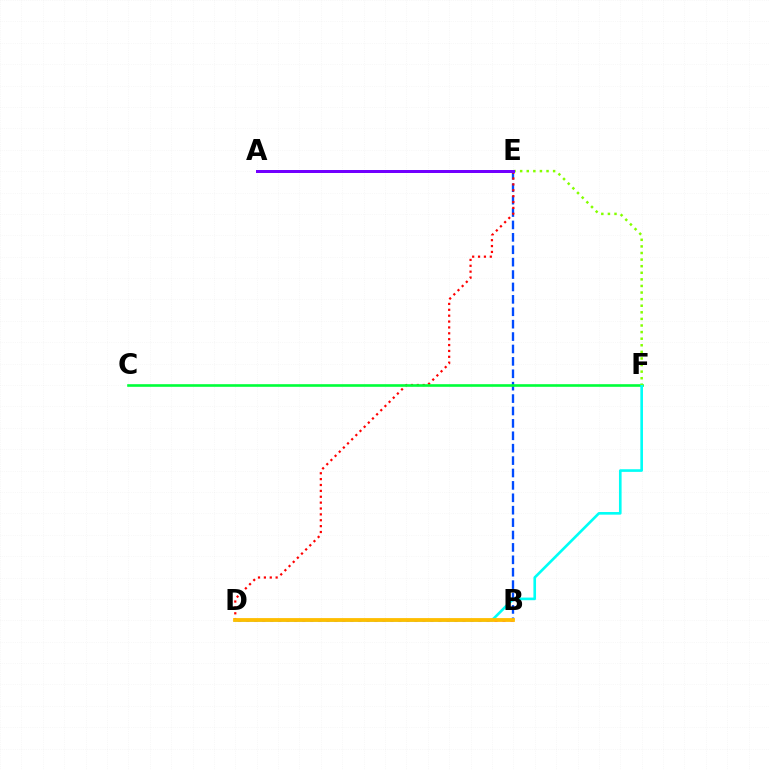{('B', 'E'): [{'color': '#004bff', 'line_style': 'dashed', 'thickness': 1.68}], ('D', 'E'): [{'color': '#ff0000', 'line_style': 'dotted', 'thickness': 1.6}], ('C', 'F'): [{'color': '#00ff39', 'line_style': 'solid', 'thickness': 1.89}], ('B', 'D'): [{'color': '#ff00cf', 'line_style': 'dotted', 'thickness': 2.18}, {'color': '#ffbd00', 'line_style': 'solid', 'thickness': 2.74}], ('D', 'F'): [{'color': '#00fff6', 'line_style': 'solid', 'thickness': 1.89}], ('E', 'F'): [{'color': '#84ff00', 'line_style': 'dotted', 'thickness': 1.79}], ('A', 'E'): [{'color': '#7200ff', 'line_style': 'solid', 'thickness': 2.16}]}